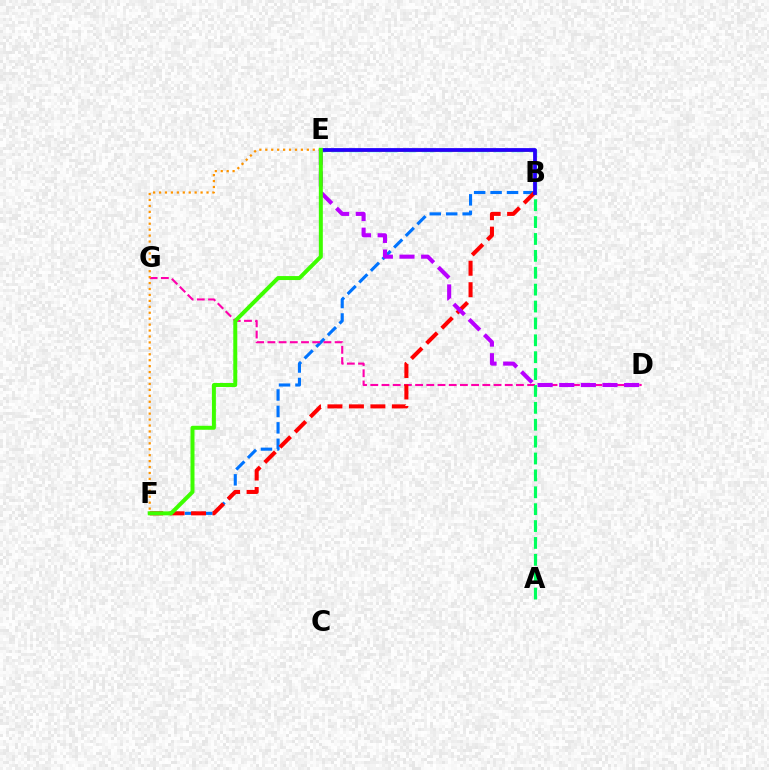{('B', 'F'): [{'color': '#0074ff', 'line_style': 'dashed', 'thickness': 2.23}, {'color': '#ff0000', 'line_style': 'dashed', 'thickness': 2.92}], ('D', 'G'): [{'color': '#ff00ac', 'line_style': 'dashed', 'thickness': 1.52}], ('E', 'F'): [{'color': '#ff9400', 'line_style': 'dotted', 'thickness': 1.61}, {'color': '#3dff00', 'line_style': 'solid', 'thickness': 2.87}], ('B', 'E'): [{'color': '#00fff6', 'line_style': 'dashed', 'thickness': 2.45}, {'color': '#d1ff00', 'line_style': 'solid', 'thickness': 2.09}, {'color': '#2500ff', 'line_style': 'solid', 'thickness': 2.72}], ('A', 'B'): [{'color': '#00ff5c', 'line_style': 'dashed', 'thickness': 2.29}], ('D', 'E'): [{'color': '#b900ff', 'line_style': 'dashed', 'thickness': 2.94}]}